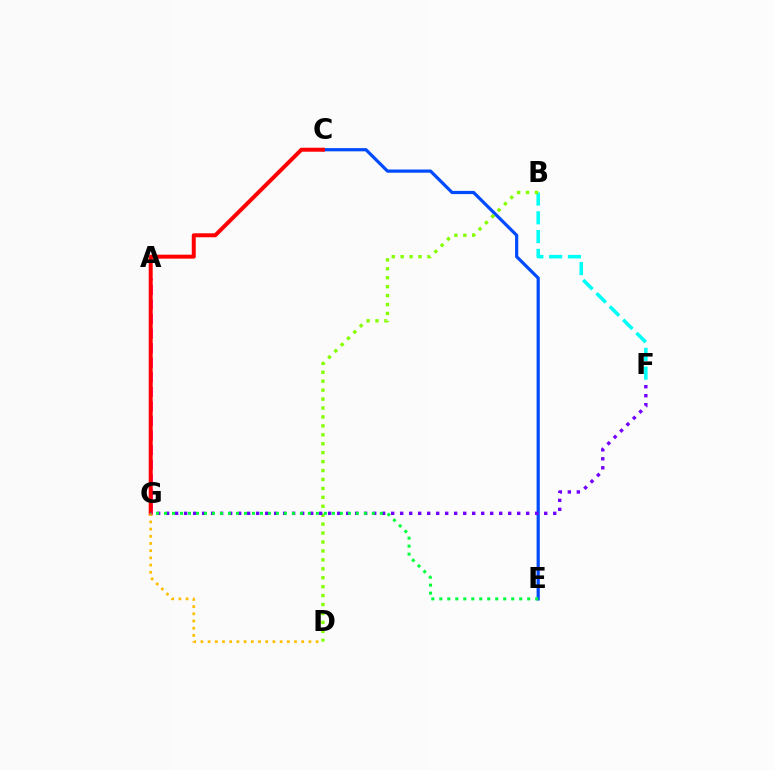{('C', 'E'): [{'color': '#004bff', 'line_style': 'solid', 'thickness': 2.31}], ('A', 'G'): [{'color': '#ff00cf', 'line_style': 'dashed', 'thickness': 1.98}], ('B', 'F'): [{'color': '#00fff6', 'line_style': 'dashed', 'thickness': 2.55}], ('C', 'G'): [{'color': '#ff0000', 'line_style': 'solid', 'thickness': 2.86}], ('B', 'D'): [{'color': '#84ff00', 'line_style': 'dotted', 'thickness': 2.43}], ('D', 'G'): [{'color': '#ffbd00', 'line_style': 'dotted', 'thickness': 1.96}], ('F', 'G'): [{'color': '#7200ff', 'line_style': 'dotted', 'thickness': 2.45}], ('E', 'G'): [{'color': '#00ff39', 'line_style': 'dotted', 'thickness': 2.17}]}